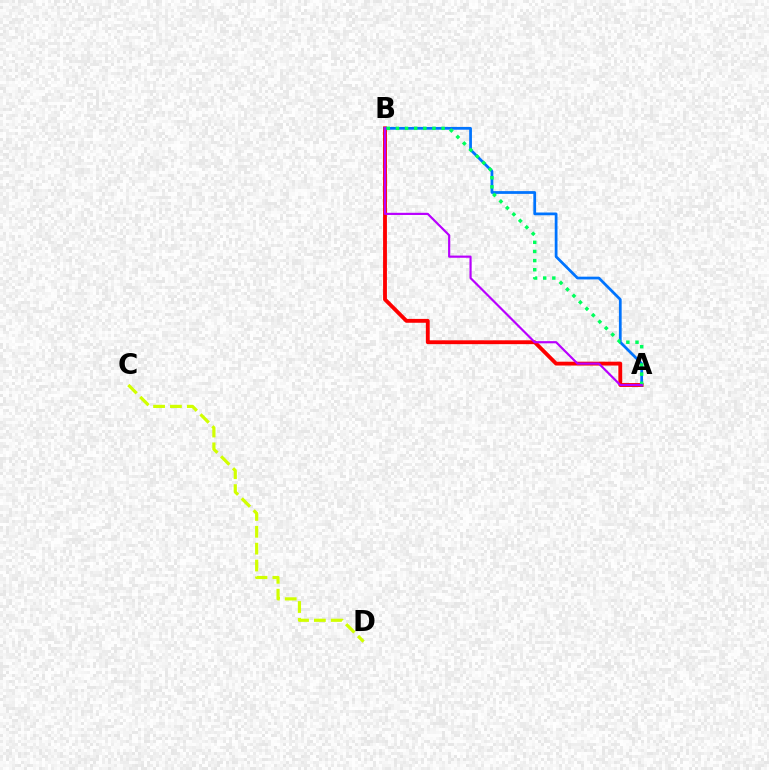{('A', 'B'): [{'color': '#ff0000', 'line_style': 'solid', 'thickness': 2.77}, {'color': '#0074ff', 'line_style': 'solid', 'thickness': 1.98}, {'color': '#00ff5c', 'line_style': 'dotted', 'thickness': 2.48}, {'color': '#b900ff', 'line_style': 'solid', 'thickness': 1.57}], ('C', 'D'): [{'color': '#d1ff00', 'line_style': 'dashed', 'thickness': 2.29}]}